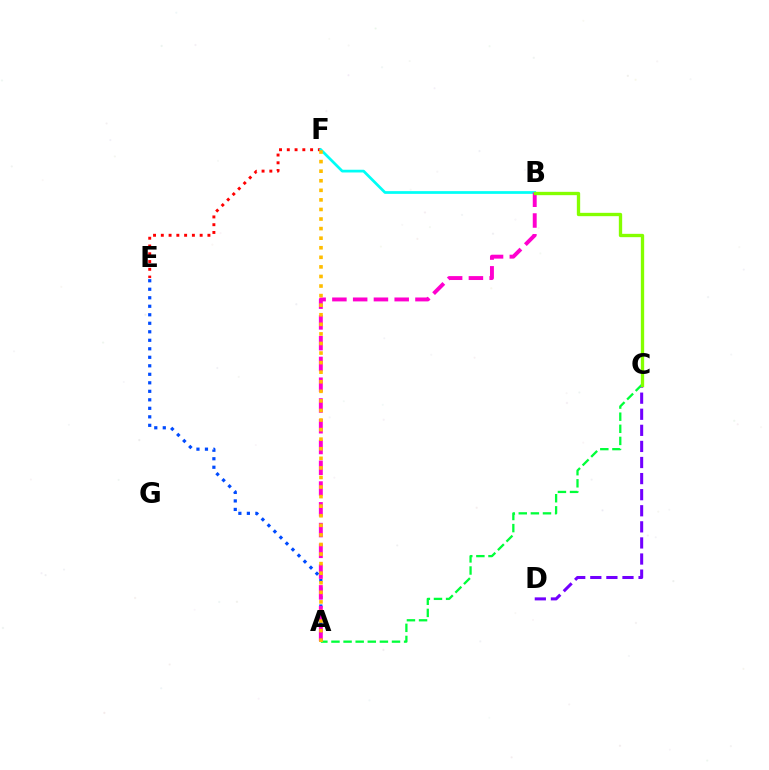{('E', 'F'): [{'color': '#ff0000', 'line_style': 'dotted', 'thickness': 2.11}], ('A', 'E'): [{'color': '#004bff', 'line_style': 'dotted', 'thickness': 2.31}], ('B', 'F'): [{'color': '#00fff6', 'line_style': 'solid', 'thickness': 1.97}], ('A', 'B'): [{'color': '#ff00cf', 'line_style': 'dashed', 'thickness': 2.82}], ('C', 'D'): [{'color': '#7200ff', 'line_style': 'dashed', 'thickness': 2.19}], ('A', 'C'): [{'color': '#00ff39', 'line_style': 'dashed', 'thickness': 1.64}], ('B', 'C'): [{'color': '#84ff00', 'line_style': 'solid', 'thickness': 2.39}], ('A', 'F'): [{'color': '#ffbd00', 'line_style': 'dotted', 'thickness': 2.6}]}